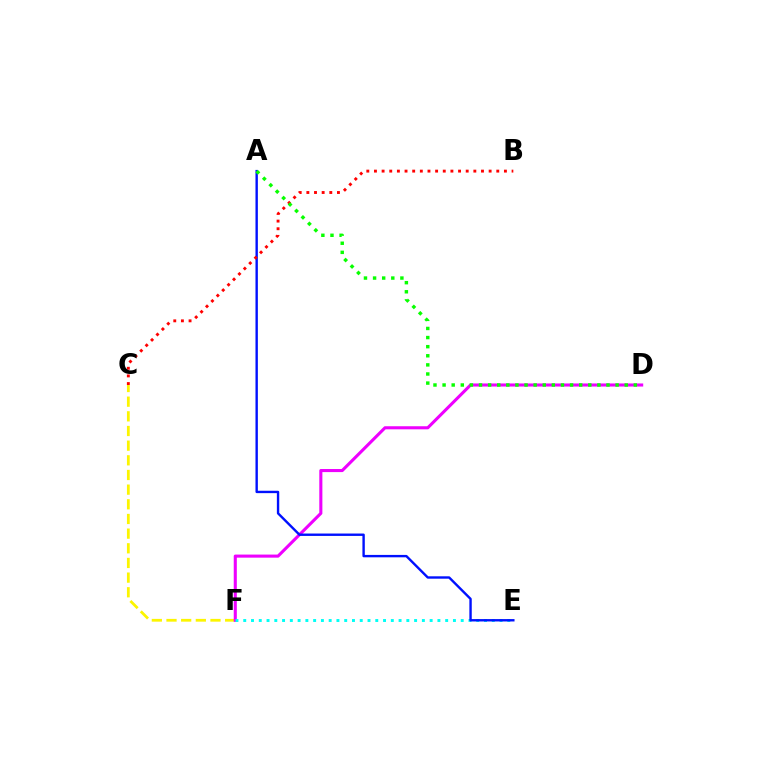{('C', 'F'): [{'color': '#fcf500', 'line_style': 'dashed', 'thickness': 1.99}], ('D', 'F'): [{'color': '#ee00ff', 'line_style': 'solid', 'thickness': 2.22}], ('E', 'F'): [{'color': '#00fff6', 'line_style': 'dotted', 'thickness': 2.11}], ('A', 'E'): [{'color': '#0010ff', 'line_style': 'solid', 'thickness': 1.72}], ('B', 'C'): [{'color': '#ff0000', 'line_style': 'dotted', 'thickness': 2.08}], ('A', 'D'): [{'color': '#08ff00', 'line_style': 'dotted', 'thickness': 2.47}]}